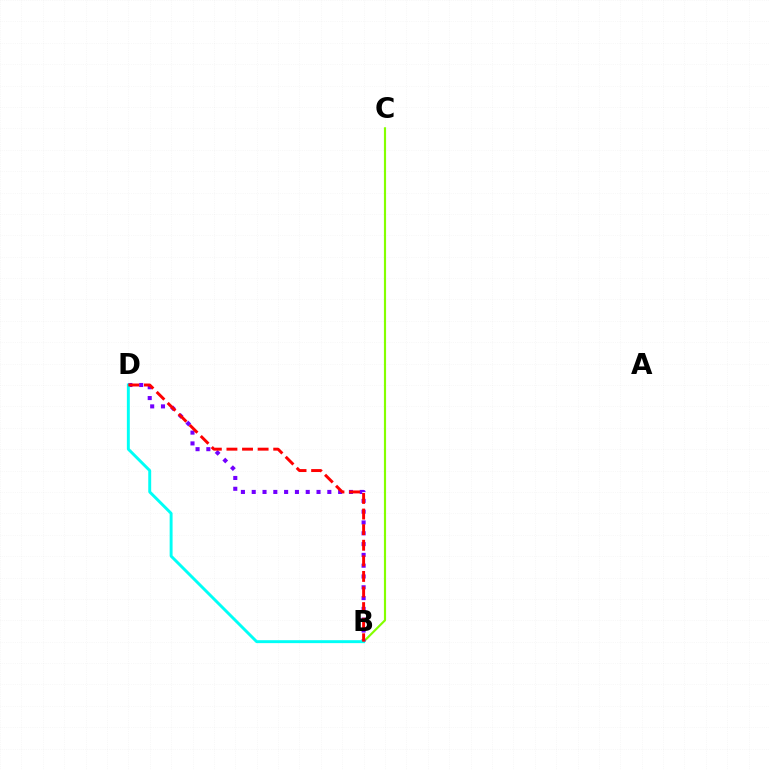{('B', 'C'): [{'color': '#84ff00', 'line_style': 'solid', 'thickness': 1.55}], ('B', 'D'): [{'color': '#7200ff', 'line_style': 'dotted', 'thickness': 2.93}, {'color': '#00fff6', 'line_style': 'solid', 'thickness': 2.11}, {'color': '#ff0000', 'line_style': 'dashed', 'thickness': 2.12}]}